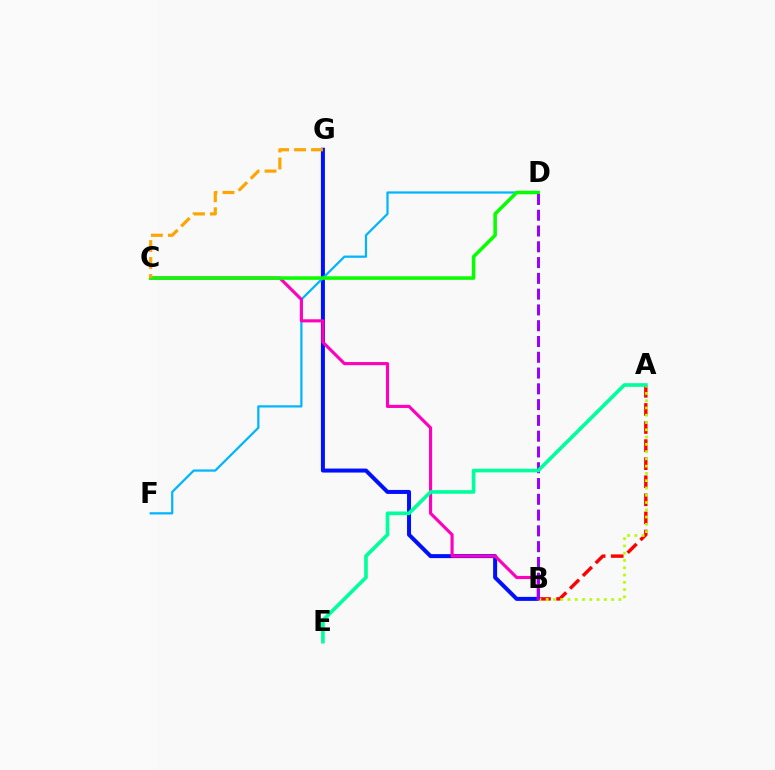{('B', 'G'): [{'color': '#0010ff', 'line_style': 'solid', 'thickness': 2.88}], ('A', 'B'): [{'color': '#ff0000', 'line_style': 'dashed', 'thickness': 2.46}, {'color': '#b3ff00', 'line_style': 'dotted', 'thickness': 1.98}], ('D', 'F'): [{'color': '#00b5ff', 'line_style': 'solid', 'thickness': 1.61}], ('B', 'C'): [{'color': '#ff00bd', 'line_style': 'solid', 'thickness': 2.25}], ('C', 'D'): [{'color': '#08ff00', 'line_style': 'solid', 'thickness': 2.55}], ('C', 'G'): [{'color': '#ffa500', 'line_style': 'dashed', 'thickness': 2.3}], ('B', 'D'): [{'color': '#9b00ff', 'line_style': 'dashed', 'thickness': 2.14}], ('A', 'E'): [{'color': '#00ff9d', 'line_style': 'solid', 'thickness': 2.62}]}